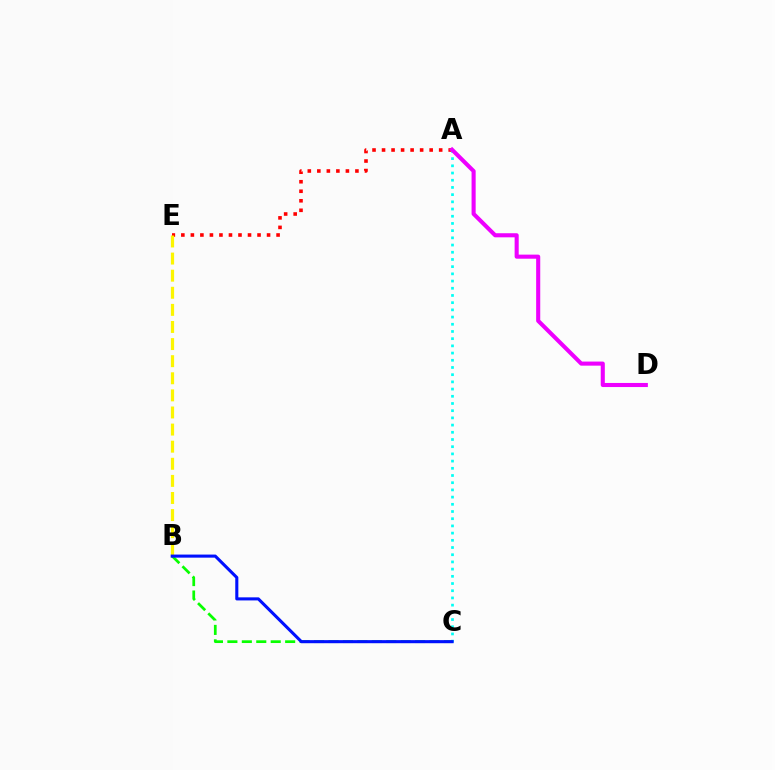{('A', 'E'): [{'color': '#ff0000', 'line_style': 'dotted', 'thickness': 2.59}], ('A', 'C'): [{'color': '#00fff6', 'line_style': 'dotted', 'thickness': 1.96}], ('B', 'C'): [{'color': '#08ff00', 'line_style': 'dashed', 'thickness': 1.96}, {'color': '#0010ff', 'line_style': 'solid', 'thickness': 2.22}], ('B', 'E'): [{'color': '#fcf500', 'line_style': 'dashed', 'thickness': 2.32}], ('A', 'D'): [{'color': '#ee00ff', 'line_style': 'solid', 'thickness': 2.94}]}